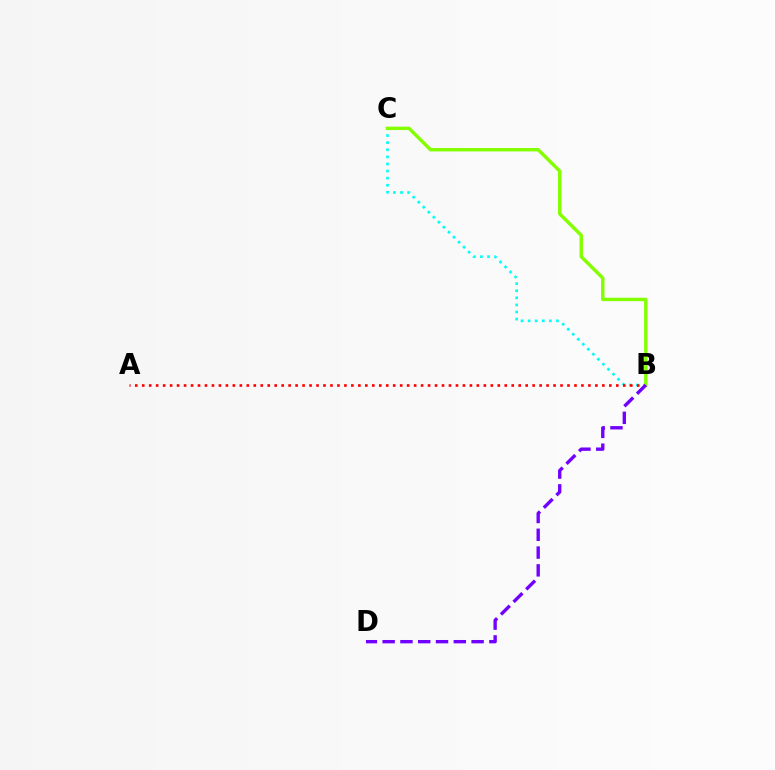{('B', 'C'): [{'color': '#00fff6', 'line_style': 'dotted', 'thickness': 1.93}, {'color': '#84ff00', 'line_style': 'solid', 'thickness': 2.47}], ('A', 'B'): [{'color': '#ff0000', 'line_style': 'dotted', 'thickness': 1.89}], ('B', 'D'): [{'color': '#7200ff', 'line_style': 'dashed', 'thickness': 2.42}]}